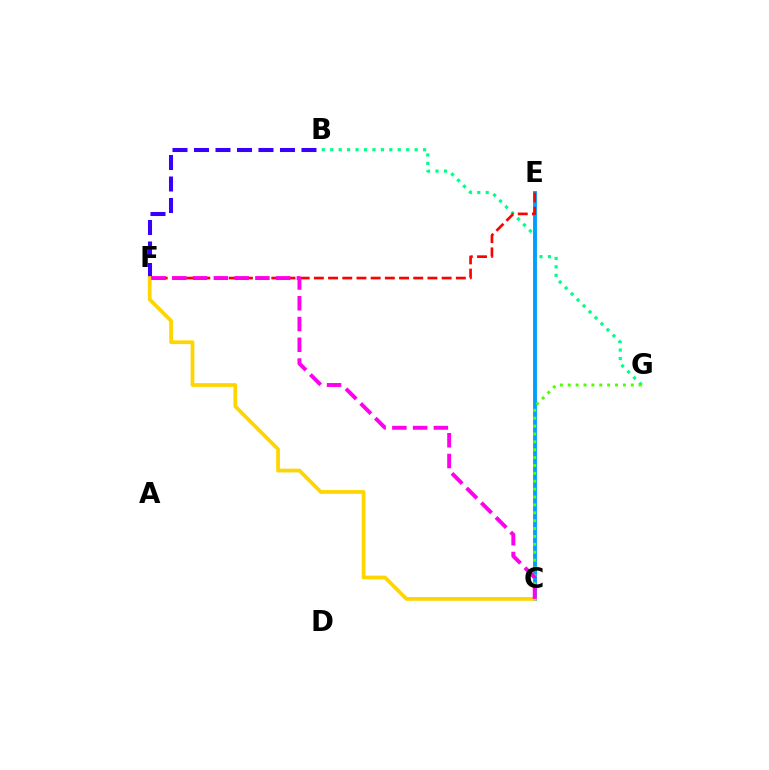{('B', 'G'): [{'color': '#00ff86', 'line_style': 'dotted', 'thickness': 2.29}], ('C', 'E'): [{'color': '#009eff', 'line_style': 'solid', 'thickness': 2.79}], ('C', 'G'): [{'color': '#4fff00', 'line_style': 'dotted', 'thickness': 2.14}], ('B', 'F'): [{'color': '#3700ff', 'line_style': 'dashed', 'thickness': 2.92}], ('E', 'F'): [{'color': '#ff0000', 'line_style': 'dashed', 'thickness': 1.93}], ('C', 'F'): [{'color': '#ffd500', 'line_style': 'solid', 'thickness': 2.69}, {'color': '#ff00ed', 'line_style': 'dashed', 'thickness': 2.82}]}